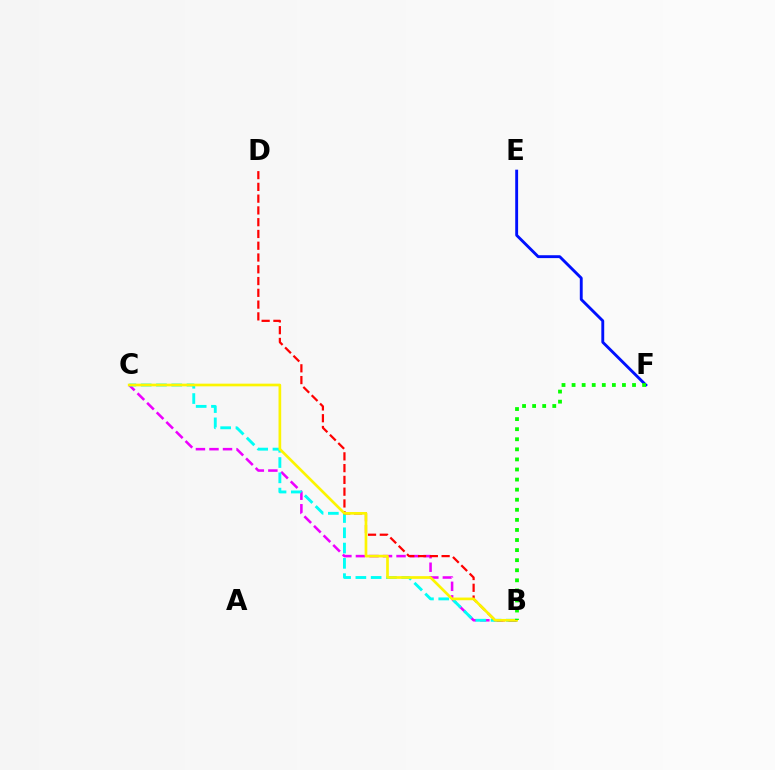{('B', 'C'): [{'color': '#ee00ff', 'line_style': 'dashed', 'thickness': 1.84}, {'color': '#00fff6', 'line_style': 'dashed', 'thickness': 2.08}, {'color': '#fcf500', 'line_style': 'solid', 'thickness': 1.93}], ('E', 'F'): [{'color': '#0010ff', 'line_style': 'solid', 'thickness': 2.07}], ('B', 'D'): [{'color': '#ff0000', 'line_style': 'dashed', 'thickness': 1.6}], ('B', 'F'): [{'color': '#08ff00', 'line_style': 'dotted', 'thickness': 2.74}]}